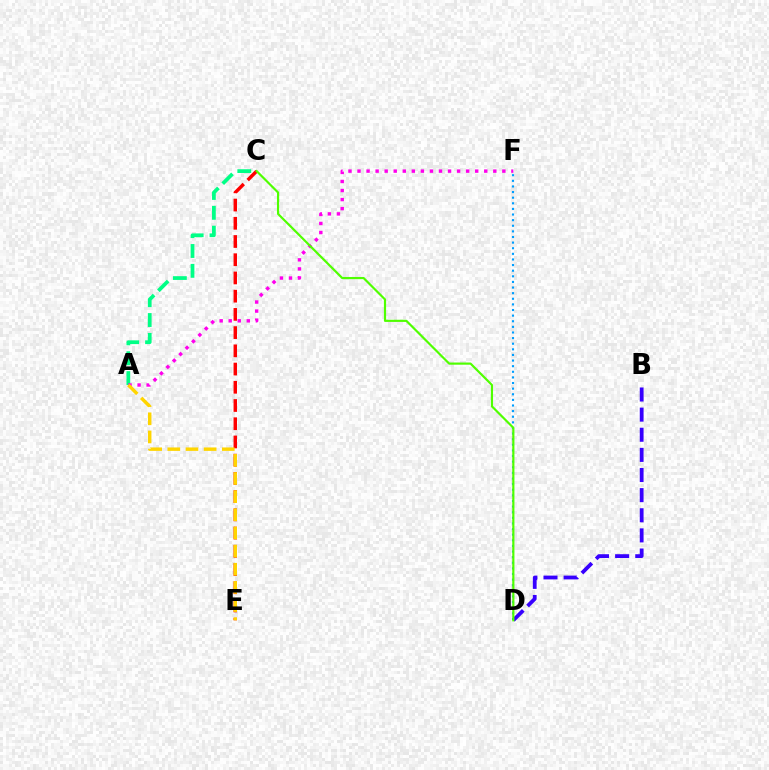{('C', 'E'): [{'color': '#ff0000', 'line_style': 'dashed', 'thickness': 2.48}], ('A', 'C'): [{'color': '#00ff86', 'line_style': 'dashed', 'thickness': 2.7}], ('B', 'D'): [{'color': '#3700ff', 'line_style': 'dashed', 'thickness': 2.73}], ('A', 'F'): [{'color': '#ff00ed', 'line_style': 'dotted', 'thickness': 2.46}], ('D', 'F'): [{'color': '#009eff', 'line_style': 'dotted', 'thickness': 1.53}], ('C', 'D'): [{'color': '#4fff00', 'line_style': 'solid', 'thickness': 1.57}], ('A', 'E'): [{'color': '#ffd500', 'line_style': 'dashed', 'thickness': 2.47}]}